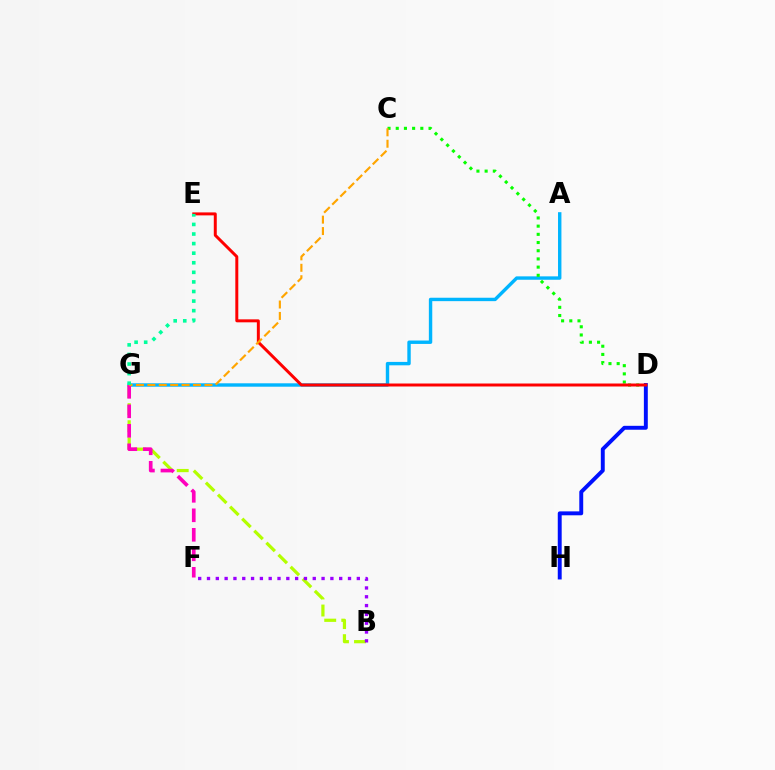{('A', 'G'): [{'color': '#00b5ff', 'line_style': 'solid', 'thickness': 2.45}], ('C', 'D'): [{'color': '#08ff00', 'line_style': 'dotted', 'thickness': 2.23}], ('D', 'H'): [{'color': '#0010ff', 'line_style': 'solid', 'thickness': 2.82}], ('B', 'G'): [{'color': '#b3ff00', 'line_style': 'dashed', 'thickness': 2.32}], ('D', 'E'): [{'color': '#ff0000', 'line_style': 'solid', 'thickness': 2.14}], ('F', 'G'): [{'color': '#ff00bd', 'line_style': 'dashed', 'thickness': 2.65}], ('C', 'G'): [{'color': '#ffa500', 'line_style': 'dashed', 'thickness': 1.55}], ('B', 'F'): [{'color': '#9b00ff', 'line_style': 'dotted', 'thickness': 2.39}], ('E', 'G'): [{'color': '#00ff9d', 'line_style': 'dotted', 'thickness': 2.6}]}